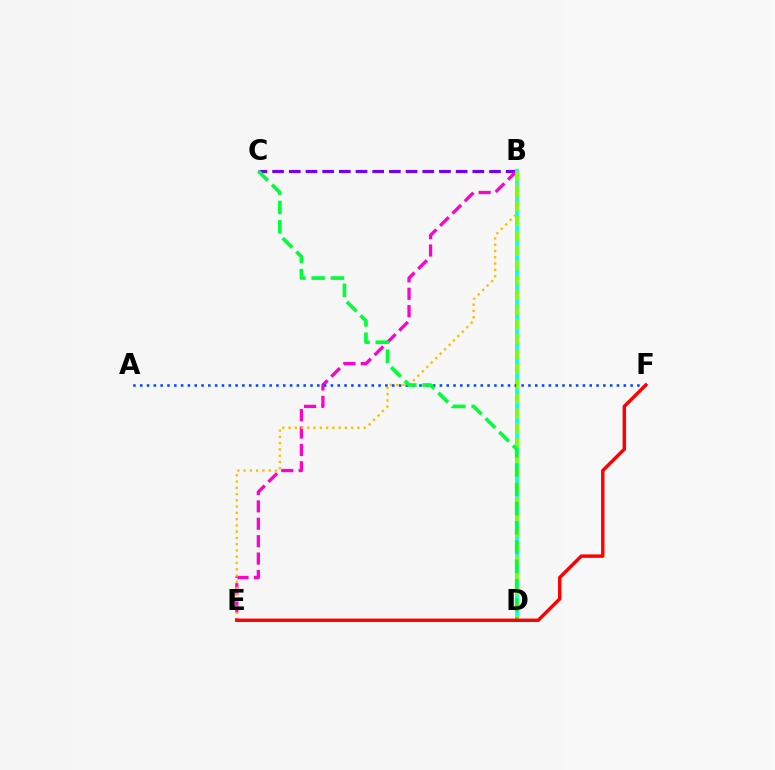{('B', 'C'): [{'color': '#7200ff', 'line_style': 'dashed', 'thickness': 2.27}], ('B', 'E'): [{'color': '#ff00cf', 'line_style': 'dashed', 'thickness': 2.36}, {'color': '#ffbd00', 'line_style': 'dotted', 'thickness': 1.7}], ('B', 'D'): [{'color': '#00fff6', 'line_style': 'solid', 'thickness': 2.78}, {'color': '#84ff00', 'line_style': 'dashed', 'thickness': 2.01}], ('A', 'F'): [{'color': '#004bff', 'line_style': 'dotted', 'thickness': 1.85}], ('C', 'D'): [{'color': '#00ff39', 'line_style': 'dashed', 'thickness': 2.62}], ('E', 'F'): [{'color': '#ff0000', 'line_style': 'solid', 'thickness': 2.45}]}